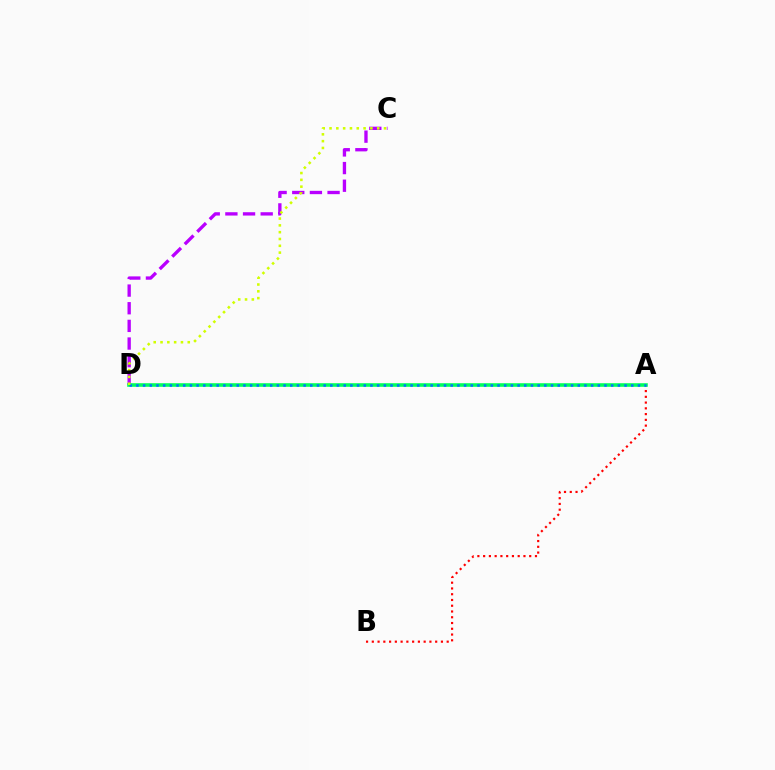{('C', 'D'): [{'color': '#b900ff', 'line_style': 'dashed', 'thickness': 2.4}, {'color': '#d1ff00', 'line_style': 'dotted', 'thickness': 1.85}], ('A', 'B'): [{'color': '#ff0000', 'line_style': 'dotted', 'thickness': 1.56}], ('A', 'D'): [{'color': '#00ff5c', 'line_style': 'solid', 'thickness': 2.59}, {'color': '#0074ff', 'line_style': 'dotted', 'thickness': 1.82}]}